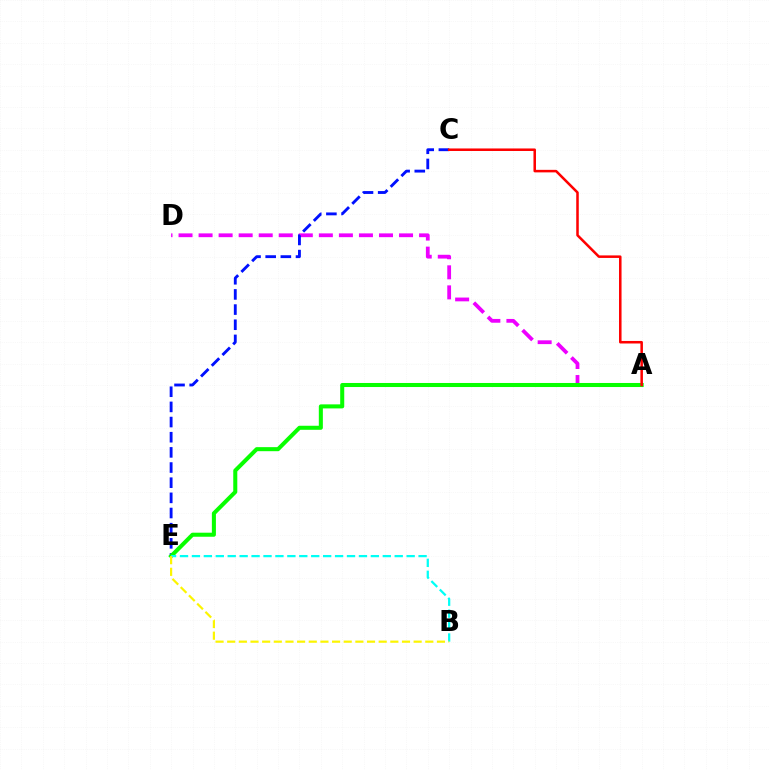{('A', 'D'): [{'color': '#ee00ff', 'line_style': 'dashed', 'thickness': 2.72}], ('C', 'E'): [{'color': '#0010ff', 'line_style': 'dashed', 'thickness': 2.06}], ('A', 'E'): [{'color': '#08ff00', 'line_style': 'solid', 'thickness': 2.91}], ('B', 'E'): [{'color': '#00fff6', 'line_style': 'dashed', 'thickness': 1.62}, {'color': '#fcf500', 'line_style': 'dashed', 'thickness': 1.58}], ('A', 'C'): [{'color': '#ff0000', 'line_style': 'solid', 'thickness': 1.82}]}